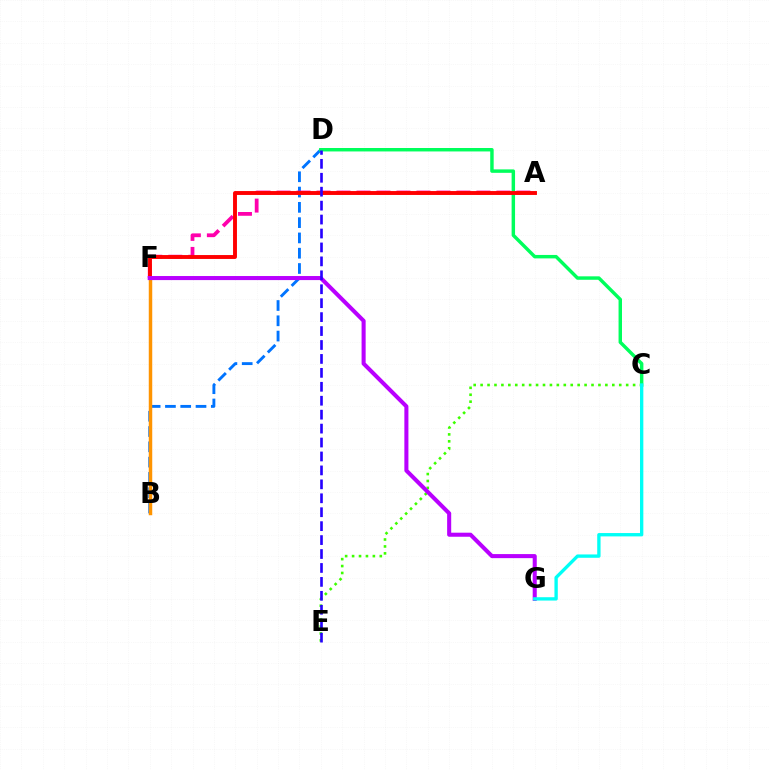{('B', 'D'): [{'color': '#0074ff', 'line_style': 'dashed', 'thickness': 2.08}], ('C', 'E'): [{'color': '#3dff00', 'line_style': 'dotted', 'thickness': 1.88}], ('C', 'D'): [{'color': '#00ff5c', 'line_style': 'solid', 'thickness': 2.48}], ('B', 'F'): [{'color': '#d1ff00', 'line_style': 'solid', 'thickness': 2.03}, {'color': '#ff9400', 'line_style': 'solid', 'thickness': 2.49}], ('A', 'F'): [{'color': '#ff00ac', 'line_style': 'dashed', 'thickness': 2.72}, {'color': '#ff0000', 'line_style': 'solid', 'thickness': 2.81}], ('F', 'G'): [{'color': '#b900ff', 'line_style': 'solid', 'thickness': 2.92}], ('C', 'G'): [{'color': '#00fff6', 'line_style': 'solid', 'thickness': 2.41}], ('D', 'E'): [{'color': '#2500ff', 'line_style': 'dashed', 'thickness': 1.89}]}